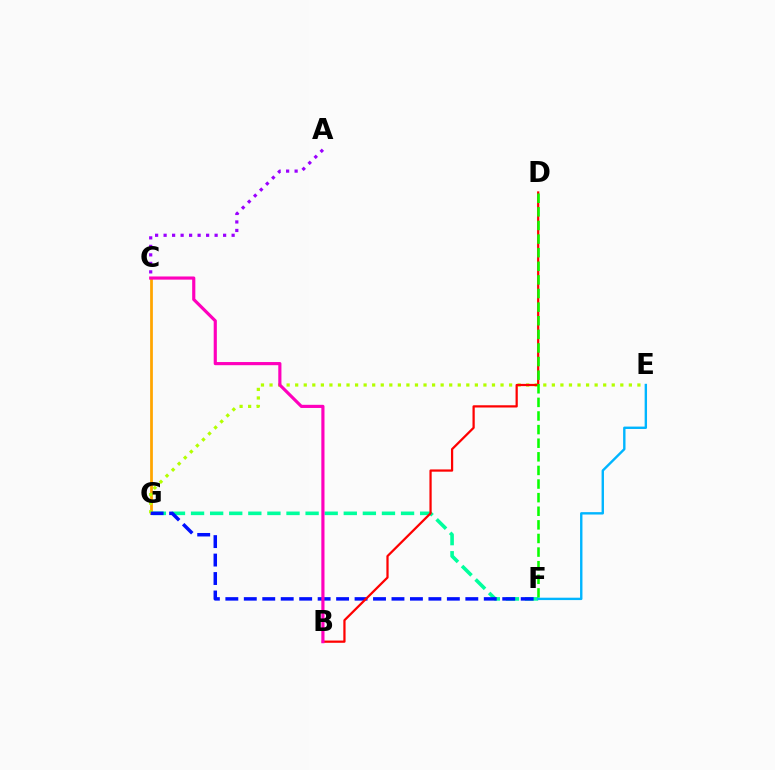{('C', 'G'): [{'color': '#ffa500', 'line_style': 'solid', 'thickness': 1.99}], ('E', 'G'): [{'color': '#b3ff00', 'line_style': 'dotted', 'thickness': 2.32}], ('F', 'G'): [{'color': '#00ff9d', 'line_style': 'dashed', 'thickness': 2.59}, {'color': '#0010ff', 'line_style': 'dashed', 'thickness': 2.51}], ('B', 'D'): [{'color': '#ff0000', 'line_style': 'solid', 'thickness': 1.62}], ('D', 'F'): [{'color': '#08ff00', 'line_style': 'dashed', 'thickness': 1.85}], ('A', 'C'): [{'color': '#9b00ff', 'line_style': 'dotted', 'thickness': 2.31}], ('E', 'F'): [{'color': '#00b5ff', 'line_style': 'solid', 'thickness': 1.72}], ('B', 'C'): [{'color': '#ff00bd', 'line_style': 'solid', 'thickness': 2.27}]}